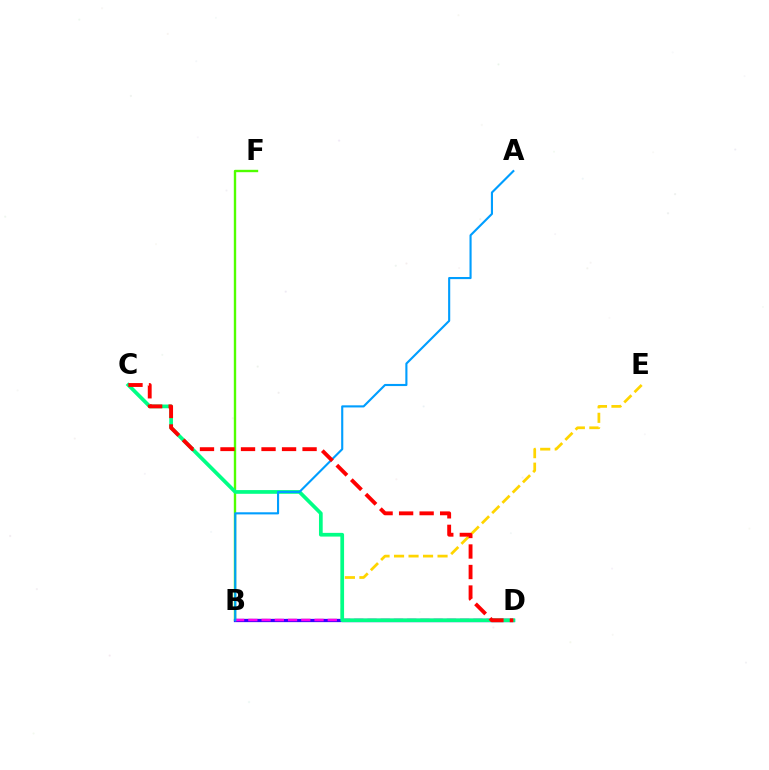{('B', 'F'): [{'color': '#4fff00', 'line_style': 'solid', 'thickness': 1.71}], ('B', 'E'): [{'color': '#ffd500', 'line_style': 'dashed', 'thickness': 1.97}], ('B', 'D'): [{'color': '#3700ff', 'line_style': 'solid', 'thickness': 2.35}, {'color': '#ff00ed', 'line_style': 'dashed', 'thickness': 1.8}], ('C', 'D'): [{'color': '#00ff86', 'line_style': 'solid', 'thickness': 2.68}, {'color': '#ff0000', 'line_style': 'dashed', 'thickness': 2.79}], ('A', 'B'): [{'color': '#009eff', 'line_style': 'solid', 'thickness': 1.53}]}